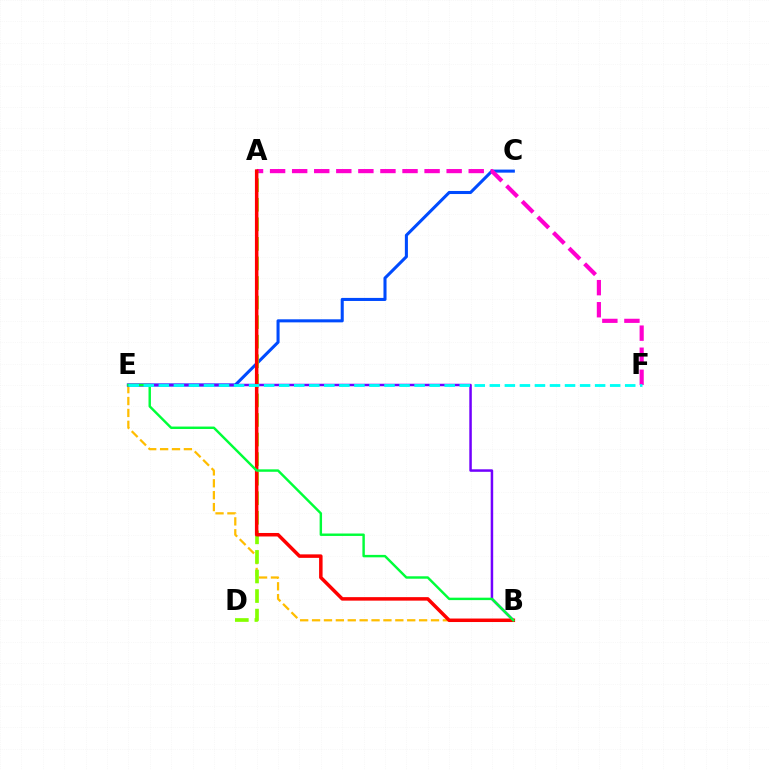{('B', 'E'): [{'color': '#ffbd00', 'line_style': 'dashed', 'thickness': 1.62}, {'color': '#7200ff', 'line_style': 'solid', 'thickness': 1.8}, {'color': '#00ff39', 'line_style': 'solid', 'thickness': 1.75}], ('C', 'E'): [{'color': '#004bff', 'line_style': 'solid', 'thickness': 2.2}], ('A', 'F'): [{'color': '#ff00cf', 'line_style': 'dashed', 'thickness': 3.0}], ('A', 'D'): [{'color': '#84ff00', 'line_style': 'dashed', 'thickness': 2.66}], ('A', 'B'): [{'color': '#ff0000', 'line_style': 'solid', 'thickness': 2.52}], ('E', 'F'): [{'color': '#00fff6', 'line_style': 'dashed', 'thickness': 2.04}]}